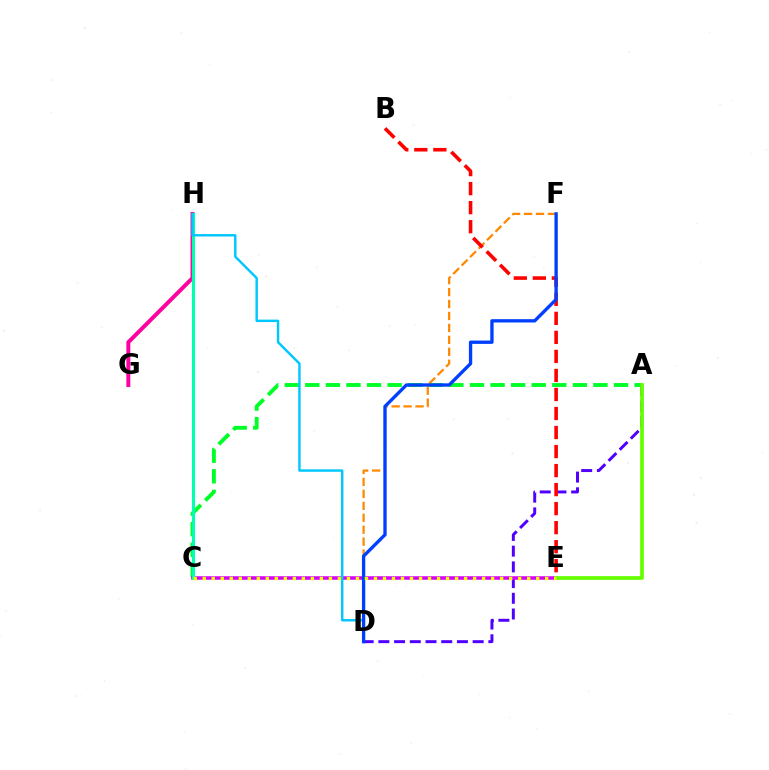{('A', 'C'): [{'color': '#00ff27', 'line_style': 'dashed', 'thickness': 2.8}], ('D', 'F'): [{'color': '#ff8800', 'line_style': 'dashed', 'thickness': 1.62}, {'color': '#003fff', 'line_style': 'solid', 'thickness': 2.39}], ('A', 'D'): [{'color': '#4f00ff', 'line_style': 'dashed', 'thickness': 2.13}], ('C', 'E'): [{'color': '#d600ff', 'line_style': 'solid', 'thickness': 2.55}, {'color': '#eeff00', 'line_style': 'dotted', 'thickness': 2.45}], ('G', 'H'): [{'color': '#ff00a0', 'line_style': 'solid', 'thickness': 2.85}], ('B', 'E'): [{'color': '#ff0000', 'line_style': 'dashed', 'thickness': 2.58}], ('C', 'H'): [{'color': '#00ffaf', 'line_style': 'solid', 'thickness': 2.24}], ('D', 'H'): [{'color': '#00c7ff', 'line_style': 'solid', 'thickness': 1.74}], ('A', 'E'): [{'color': '#66ff00', 'line_style': 'solid', 'thickness': 2.69}]}